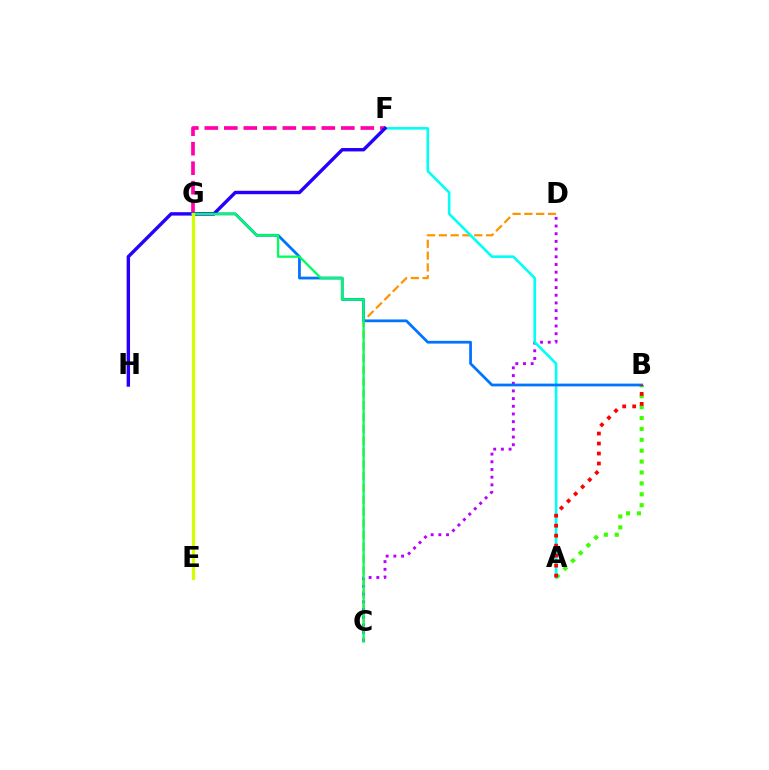{('A', 'B'): [{'color': '#3dff00', 'line_style': 'dotted', 'thickness': 2.96}, {'color': '#ff0000', 'line_style': 'dotted', 'thickness': 2.71}], ('F', 'G'): [{'color': '#ff00ac', 'line_style': 'dashed', 'thickness': 2.65}], ('C', 'D'): [{'color': '#ff9400', 'line_style': 'dashed', 'thickness': 1.6}, {'color': '#b900ff', 'line_style': 'dotted', 'thickness': 2.09}], ('A', 'F'): [{'color': '#00fff6', 'line_style': 'solid', 'thickness': 1.87}], ('B', 'G'): [{'color': '#0074ff', 'line_style': 'solid', 'thickness': 1.99}], ('F', 'H'): [{'color': '#2500ff', 'line_style': 'solid', 'thickness': 2.45}], ('C', 'G'): [{'color': '#00ff5c', 'line_style': 'solid', 'thickness': 1.65}], ('E', 'G'): [{'color': '#d1ff00', 'line_style': 'solid', 'thickness': 2.32}]}